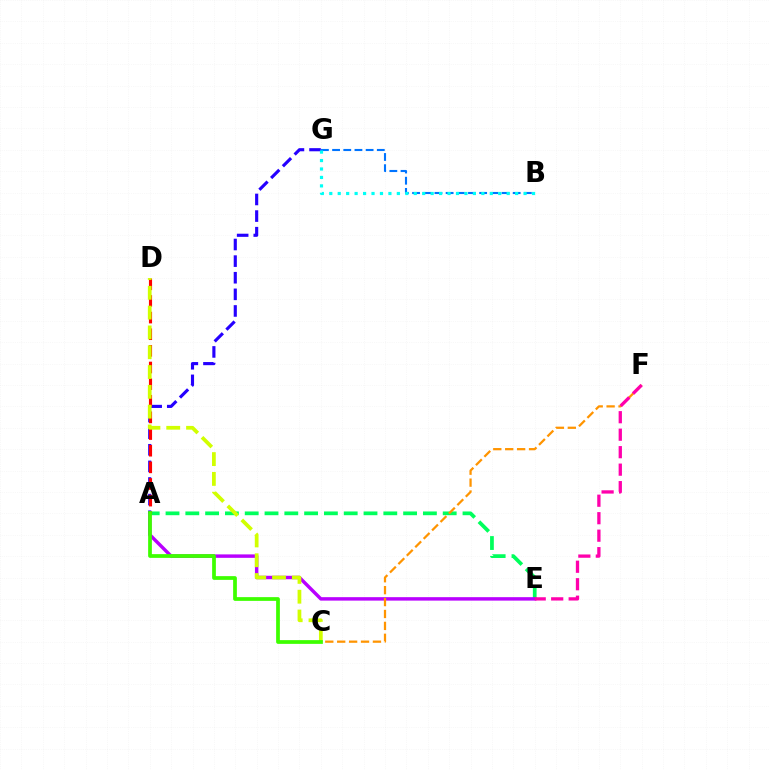{('A', 'E'): [{'color': '#00ff5c', 'line_style': 'dashed', 'thickness': 2.69}, {'color': '#b900ff', 'line_style': 'solid', 'thickness': 2.48}], ('A', 'G'): [{'color': '#2500ff', 'line_style': 'dashed', 'thickness': 2.26}], ('C', 'F'): [{'color': '#ff9400', 'line_style': 'dashed', 'thickness': 1.62}], ('A', 'D'): [{'color': '#ff0000', 'line_style': 'dashed', 'thickness': 2.26}], ('B', 'G'): [{'color': '#0074ff', 'line_style': 'dashed', 'thickness': 1.52}, {'color': '#00fff6', 'line_style': 'dotted', 'thickness': 2.3}], ('C', 'D'): [{'color': '#d1ff00', 'line_style': 'dashed', 'thickness': 2.69}], ('A', 'C'): [{'color': '#3dff00', 'line_style': 'solid', 'thickness': 2.69}], ('E', 'F'): [{'color': '#ff00ac', 'line_style': 'dashed', 'thickness': 2.38}]}